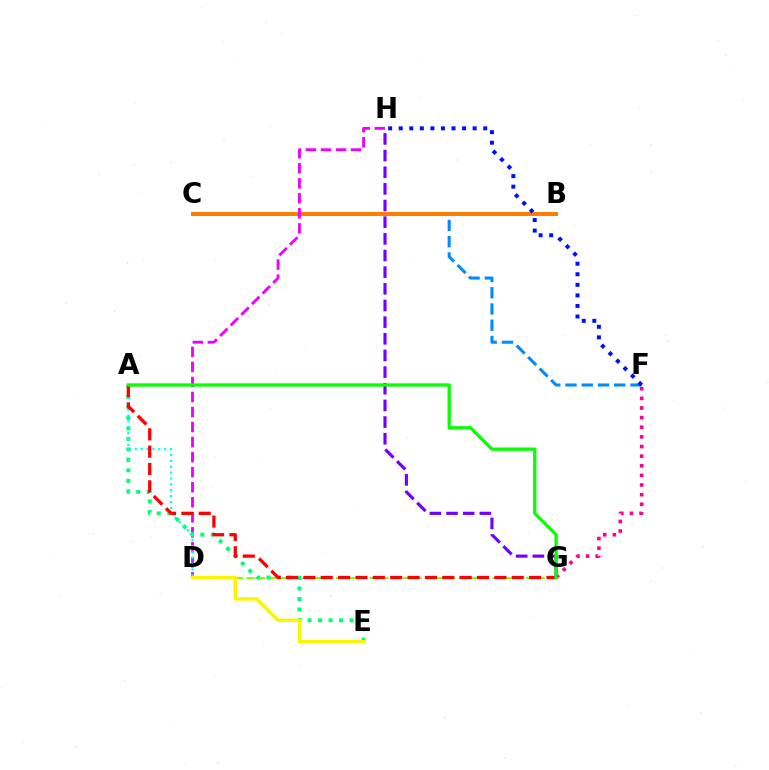{('D', 'G'): [{'color': '#84ff00', 'line_style': 'dashed', 'thickness': 1.52}], ('F', 'G'): [{'color': '#ff0094', 'line_style': 'dotted', 'thickness': 2.62}], ('C', 'F'): [{'color': '#008cff', 'line_style': 'dashed', 'thickness': 2.21}], ('G', 'H'): [{'color': '#7200ff', 'line_style': 'dashed', 'thickness': 2.26}], ('B', 'C'): [{'color': '#ff7c00', 'line_style': 'solid', 'thickness': 2.84}], ('D', 'H'): [{'color': '#ee00ff', 'line_style': 'dashed', 'thickness': 2.04}], ('F', 'H'): [{'color': '#0010ff', 'line_style': 'dotted', 'thickness': 2.87}], ('A', 'E'): [{'color': '#00ff74', 'line_style': 'dotted', 'thickness': 2.85}], ('A', 'D'): [{'color': '#00fff6', 'line_style': 'dotted', 'thickness': 1.6}], ('D', 'E'): [{'color': '#fcf500', 'line_style': 'solid', 'thickness': 2.47}], ('A', 'G'): [{'color': '#ff0000', 'line_style': 'dashed', 'thickness': 2.36}, {'color': '#08ff00', 'line_style': 'solid', 'thickness': 2.36}]}